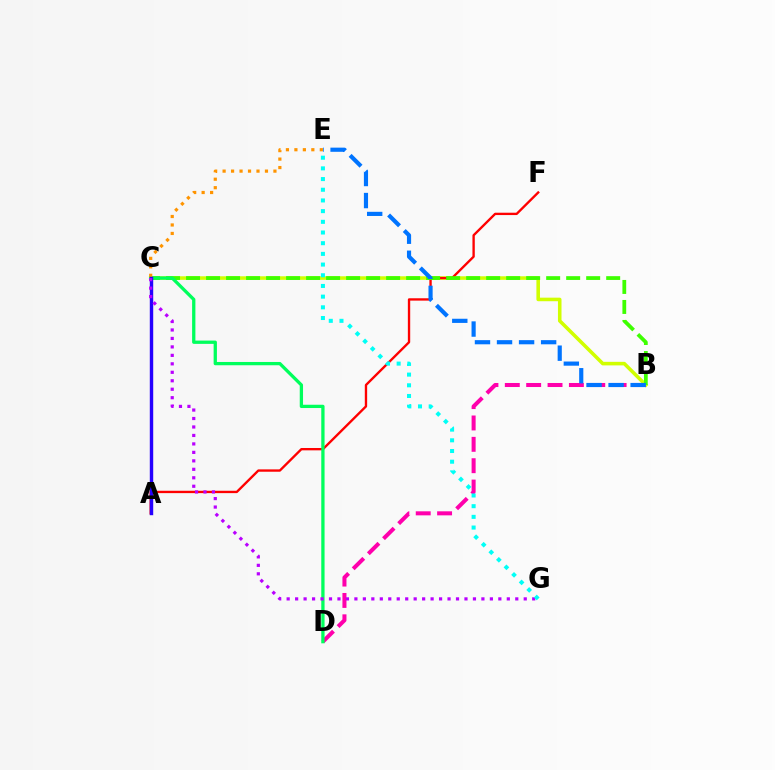{('B', 'C'): [{'color': '#d1ff00', 'line_style': 'solid', 'thickness': 2.56}, {'color': '#3dff00', 'line_style': 'dashed', 'thickness': 2.72}], ('B', 'D'): [{'color': '#ff00ac', 'line_style': 'dashed', 'thickness': 2.9}], ('A', 'F'): [{'color': '#ff0000', 'line_style': 'solid', 'thickness': 1.69}], ('B', 'E'): [{'color': '#0074ff', 'line_style': 'dashed', 'thickness': 3.0}], ('C', 'D'): [{'color': '#00ff5c', 'line_style': 'solid', 'thickness': 2.37}], ('C', 'E'): [{'color': '#ff9400', 'line_style': 'dotted', 'thickness': 2.3}], ('A', 'C'): [{'color': '#2500ff', 'line_style': 'solid', 'thickness': 2.45}], ('C', 'G'): [{'color': '#b900ff', 'line_style': 'dotted', 'thickness': 2.3}], ('E', 'G'): [{'color': '#00fff6', 'line_style': 'dotted', 'thickness': 2.9}]}